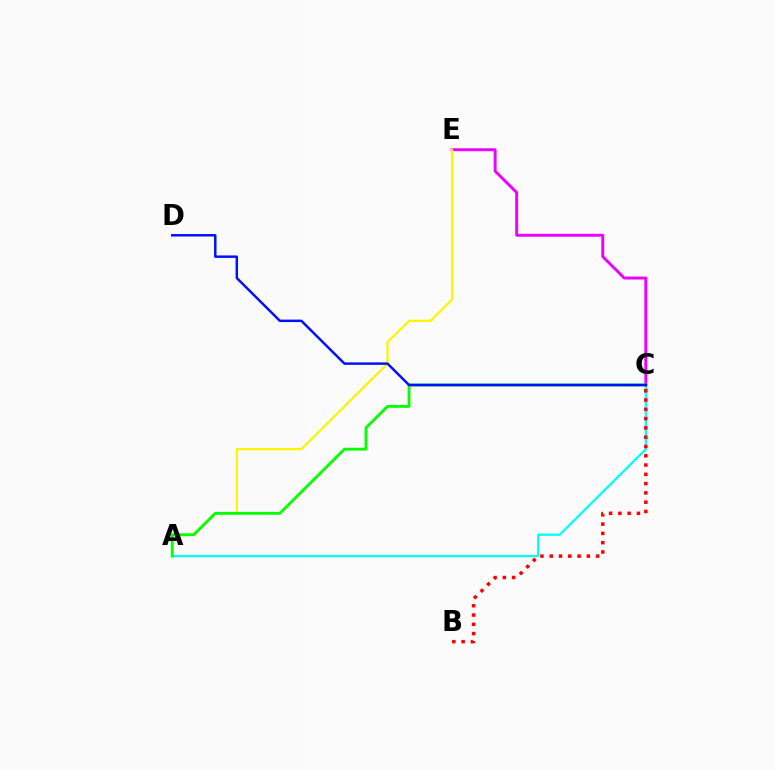{('A', 'C'): [{'color': '#00fff6', 'line_style': 'solid', 'thickness': 1.63}, {'color': '#08ff00', 'line_style': 'solid', 'thickness': 2.06}], ('B', 'C'): [{'color': '#ff0000', 'line_style': 'dotted', 'thickness': 2.52}], ('C', 'E'): [{'color': '#ee00ff', 'line_style': 'solid', 'thickness': 2.12}], ('A', 'E'): [{'color': '#fcf500', 'line_style': 'solid', 'thickness': 1.61}], ('C', 'D'): [{'color': '#0010ff', 'line_style': 'solid', 'thickness': 1.78}]}